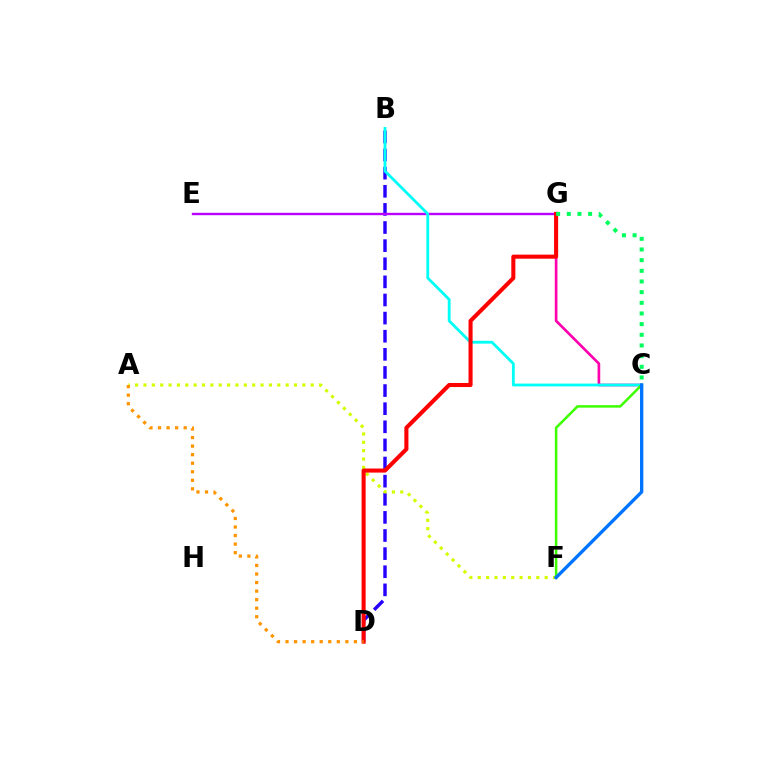{('B', 'D'): [{'color': '#2500ff', 'line_style': 'dashed', 'thickness': 2.46}], ('E', 'G'): [{'color': '#b900ff', 'line_style': 'solid', 'thickness': 1.71}], ('C', 'G'): [{'color': '#ff00ac', 'line_style': 'solid', 'thickness': 1.92}, {'color': '#00ff5c', 'line_style': 'dotted', 'thickness': 2.9}], ('B', 'C'): [{'color': '#00fff6', 'line_style': 'solid', 'thickness': 2.02}], ('A', 'F'): [{'color': '#d1ff00', 'line_style': 'dotted', 'thickness': 2.27}], ('D', 'G'): [{'color': '#ff0000', 'line_style': 'solid', 'thickness': 2.93}], ('C', 'F'): [{'color': '#3dff00', 'line_style': 'solid', 'thickness': 1.82}, {'color': '#0074ff', 'line_style': 'solid', 'thickness': 2.41}], ('A', 'D'): [{'color': '#ff9400', 'line_style': 'dotted', 'thickness': 2.32}]}